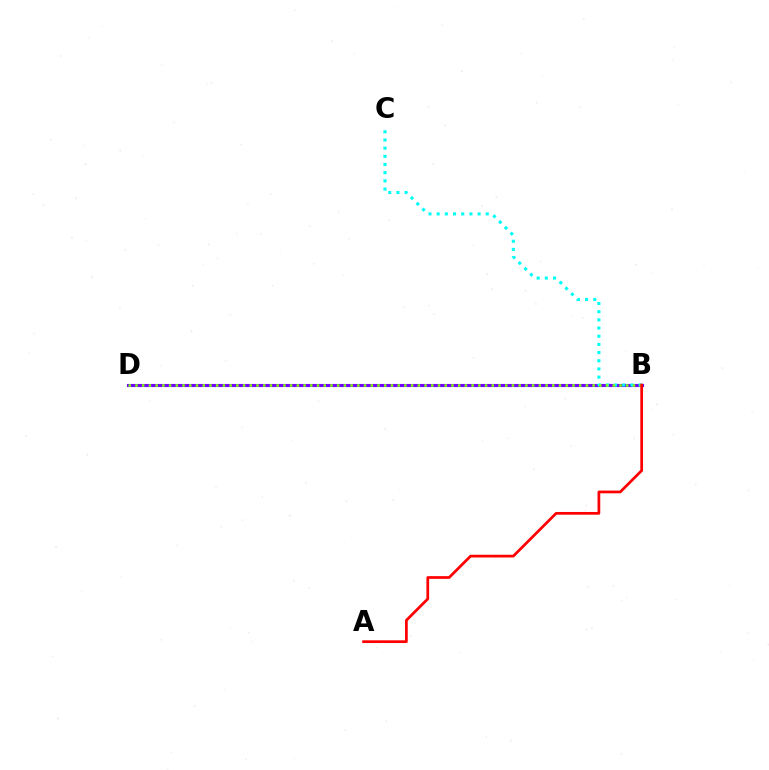{('B', 'D'): [{'color': '#7200ff', 'line_style': 'solid', 'thickness': 2.23}, {'color': '#84ff00', 'line_style': 'dotted', 'thickness': 1.83}], ('B', 'C'): [{'color': '#00fff6', 'line_style': 'dotted', 'thickness': 2.22}], ('A', 'B'): [{'color': '#ff0000', 'line_style': 'solid', 'thickness': 1.96}]}